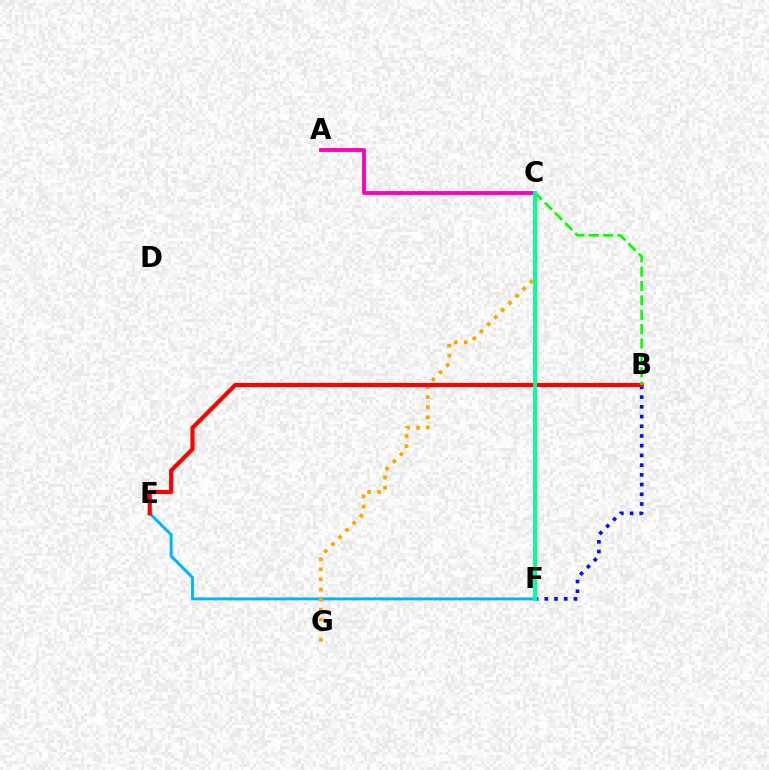{('C', 'F'): [{'color': '#9b00ff', 'line_style': 'dashed', 'thickness': 2.07}, {'color': '#b3ff00', 'line_style': 'dotted', 'thickness': 2.23}, {'color': '#00ff9d', 'line_style': 'solid', 'thickness': 2.79}], ('B', 'F'): [{'color': '#0010ff', 'line_style': 'dotted', 'thickness': 2.64}], ('E', 'F'): [{'color': '#00b5ff', 'line_style': 'solid', 'thickness': 2.1}], ('C', 'G'): [{'color': '#ffa500', 'line_style': 'dotted', 'thickness': 2.73}], ('B', 'E'): [{'color': '#ff0000', 'line_style': 'solid', 'thickness': 2.99}], ('A', 'C'): [{'color': '#ff00bd', 'line_style': 'solid', 'thickness': 2.79}], ('B', 'C'): [{'color': '#08ff00', 'line_style': 'dashed', 'thickness': 1.95}]}